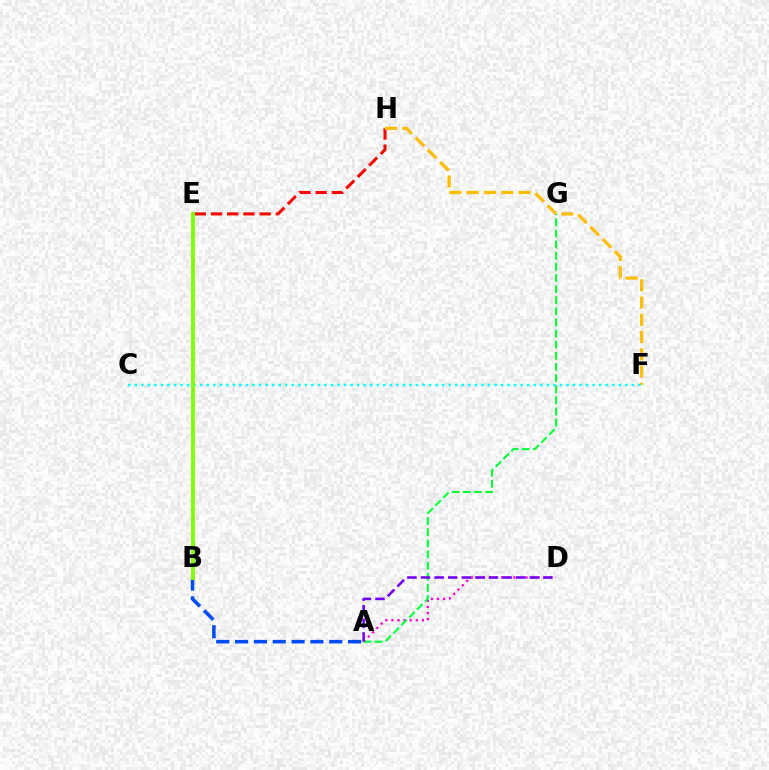{('A', 'D'): [{'color': '#ff00cf', 'line_style': 'dotted', 'thickness': 1.65}, {'color': '#7200ff', 'line_style': 'dashed', 'thickness': 1.85}], ('E', 'H'): [{'color': '#ff0000', 'line_style': 'dashed', 'thickness': 2.2}], ('A', 'G'): [{'color': '#00ff39', 'line_style': 'dashed', 'thickness': 1.51}], ('A', 'B'): [{'color': '#004bff', 'line_style': 'dashed', 'thickness': 2.56}], ('F', 'H'): [{'color': '#ffbd00', 'line_style': 'dashed', 'thickness': 2.34}], ('C', 'F'): [{'color': '#00fff6', 'line_style': 'dotted', 'thickness': 1.78}], ('B', 'E'): [{'color': '#84ff00', 'line_style': 'solid', 'thickness': 2.83}]}